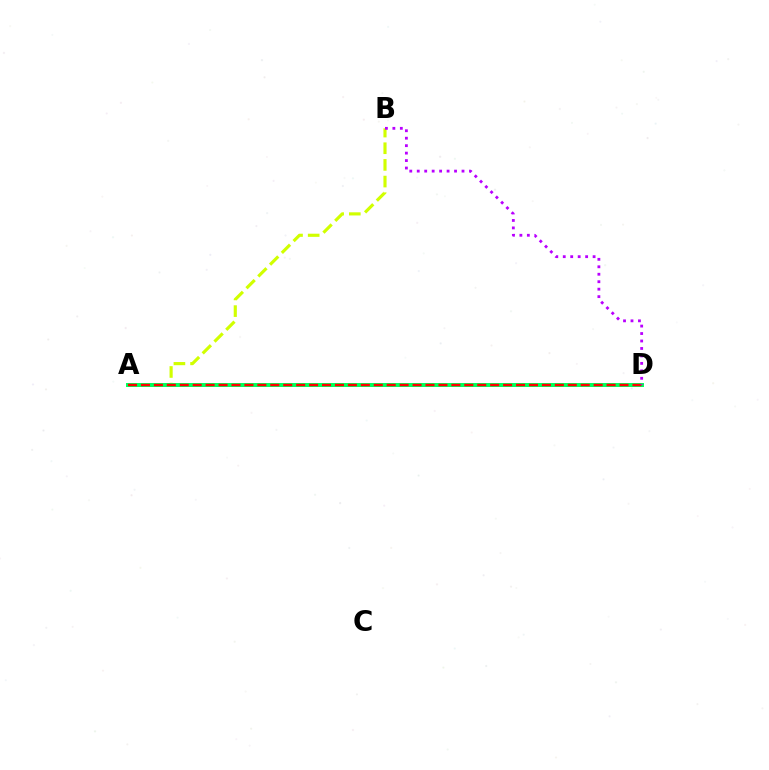{('A', 'D'): [{'color': '#0074ff', 'line_style': 'dotted', 'thickness': 1.83}, {'color': '#00ff5c', 'line_style': 'solid', 'thickness': 2.85}, {'color': '#ff0000', 'line_style': 'dashed', 'thickness': 1.76}], ('A', 'B'): [{'color': '#d1ff00', 'line_style': 'dashed', 'thickness': 2.26}], ('B', 'D'): [{'color': '#b900ff', 'line_style': 'dotted', 'thickness': 2.03}]}